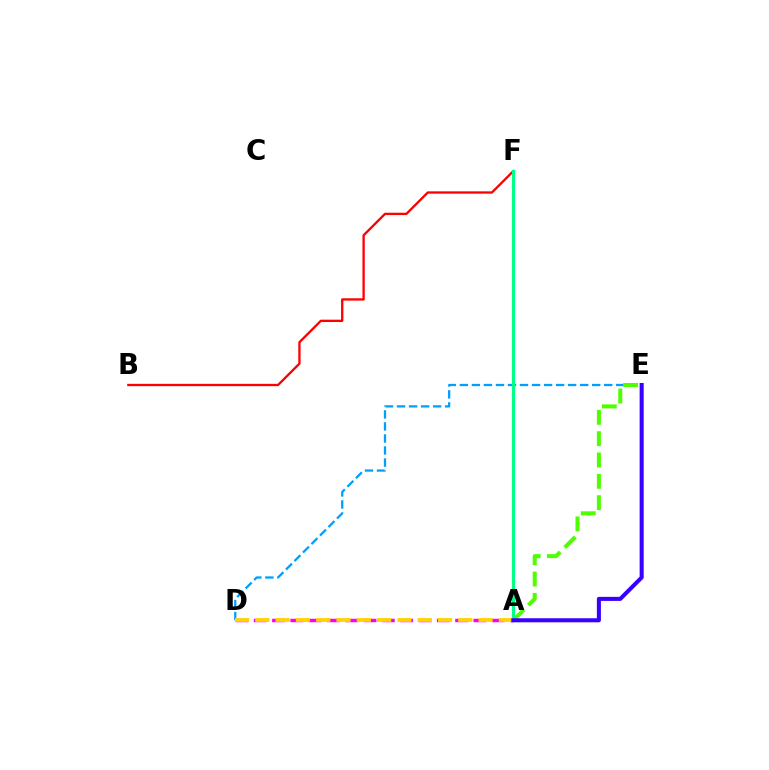{('B', 'F'): [{'color': '#ff0000', 'line_style': 'solid', 'thickness': 1.67}], ('A', 'D'): [{'color': '#ff00ed', 'line_style': 'dashed', 'thickness': 2.49}, {'color': '#ffd500', 'line_style': 'dashed', 'thickness': 2.76}], ('D', 'E'): [{'color': '#009eff', 'line_style': 'dashed', 'thickness': 1.63}], ('A', 'E'): [{'color': '#4fff00', 'line_style': 'dashed', 'thickness': 2.9}, {'color': '#3700ff', 'line_style': 'solid', 'thickness': 2.92}], ('A', 'F'): [{'color': '#00ff86', 'line_style': 'solid', 'thickness': 2.25}]}